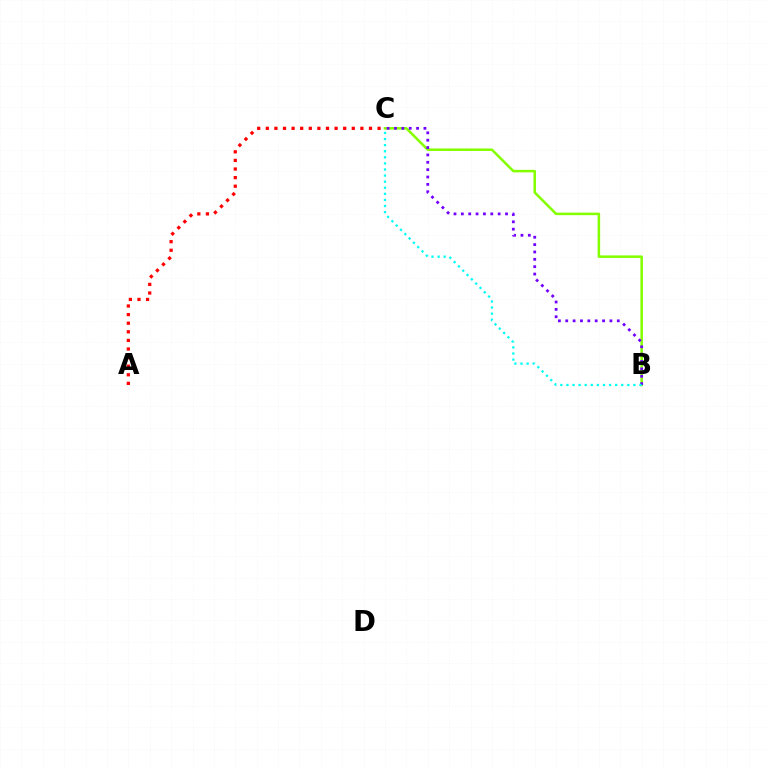{('B', 'C'): [{'color': '#84ff00', 'line_style': 'solid', 'thickness': 1.82}, {'color': '#7200ff', 'line_style': 'dotted', 'thickness': 2.0}, {'color': '#00fff6', 'line_style': 'dotted', 'thickness': 1.65}], ('A', 'C'): [{'color': '#ff0000', 'line_style': 'dotted', 'thickness': 2.34}]}